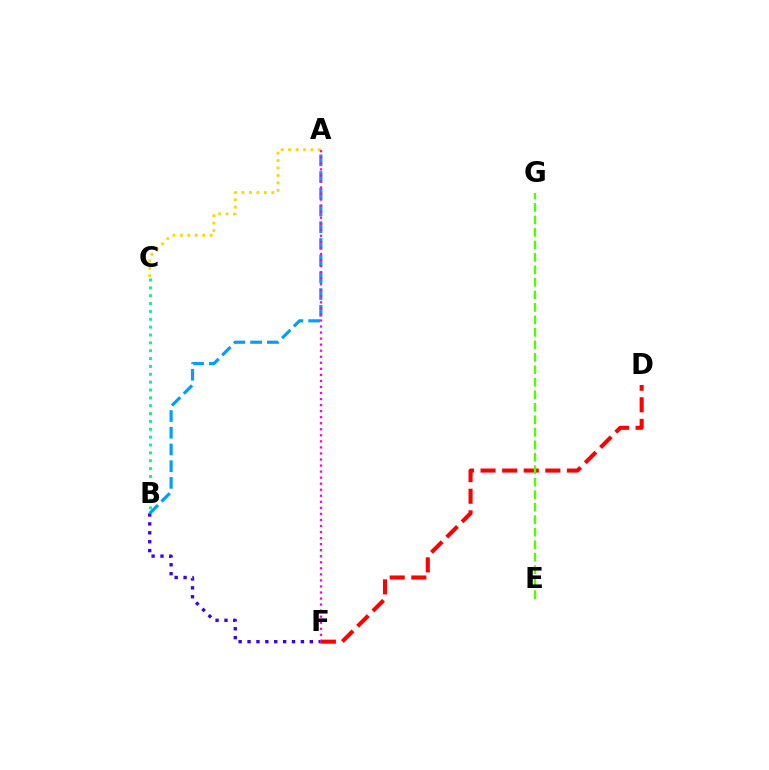{('B', 'F'): [{'color': '#3700ff', 'line_style': 'dotted', 'thickness': 2.42}], ('A', 'C'): [{'color': '#ffd500', 'line_style': 'dotted', 'thickness': 2.03}], ('A', 'B'): [{'color': '#009eff', 'line_style': 'dashed', 'thickness': 2.27}], ('A', 'F'): [{'color': '#ff00ed', 'line_style': 'dotted', 'thickness': 1.64}], ('B', 'C'): [{'color': '#00ff86', 'line_style': 'dotted', 'thickness': 2.14}], ('D', 'F'): [{'color': '#ff0000', 'line_style': 'dashed', 'thickness': 2.93}], ('E', 'G'): [{'color': '#4fff00', 'line_style': 'dashed', 'thickness': 1.7}]}